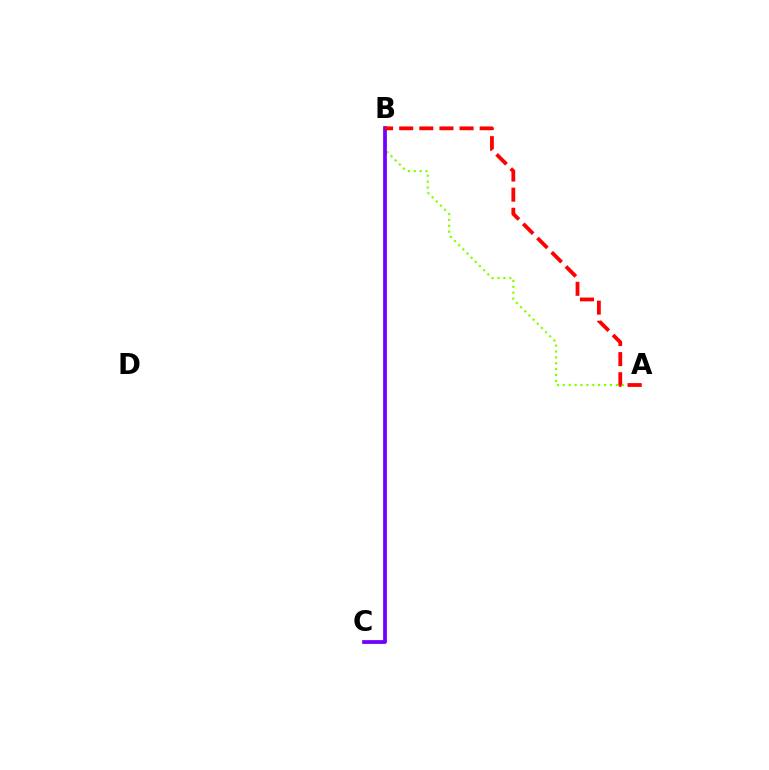{('B', 'C'): [{'color': '#00fff6', 'line_style': 'dotted', 'thickness': 2.06}, {'color': '#7200ff', 'line_style': 'solid', 'thickness': 2.7}], ('A', 'B'): [{'color': '#84ff00', 'line_style': 'dotted', 'thickness': 1.6}, {'color': '#ff0000', 'line_style': 'dashed', 'thickness': 2.73}]}